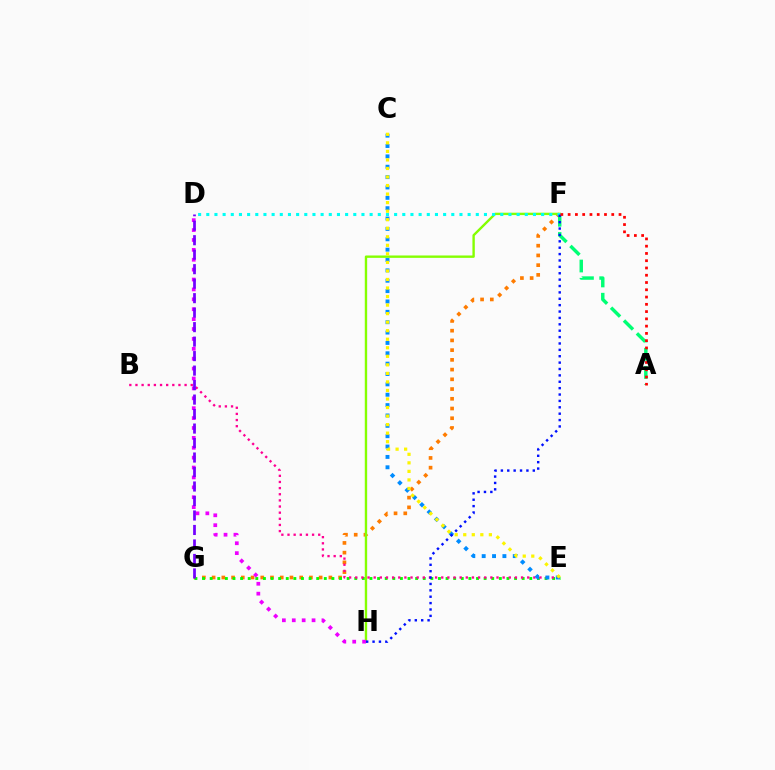{('F', 'G'): [{'color': '#ff7c00', 'line_style': 'dotted', 'thickness': 2.64}], ('E', 'G'): [{'color': '#08ff00', 'line_style': 'dotted', 'thickness': 2.07}], ('A', 'F'): [{'color': '#00ff74', 'line_style': 'dashed', 'thickness': 2.48}, {'color': '#ff0000', 'line_style': 'dotted', 'thickness': 1.97}], ('F', 'H'): [{'color': '#84ff00', 'line_style': 'solid', 'thickness': 1.71}, {'color': '#0010ff', 'line_style': 'dotted', 'thickness': 1.73}], ('B', 'E'): [{'color': '#ff0094', 'line_style': 'dotted', 'thickness': 1.67}], ('D', 'F'): [{'color': '#00fff6', 'line_style': 'dotted', 'thickness': 2.22}], ('C', 'E'): [{'color': '#008cff', 'line_style': 'dotted', 'thickness': 2.82}, {'color': '#fcf500', 'line_style': 'dotted', 'thickness': 2.32}], ('D', 'H'): [{'color': '#ee00ff', 'line_style': 'dotted', 'thickness': 2.69}], ('D', 'G'): [{'color': '#7200ff', 'line_style': 'dashed', 'thickness': 1.97}]}